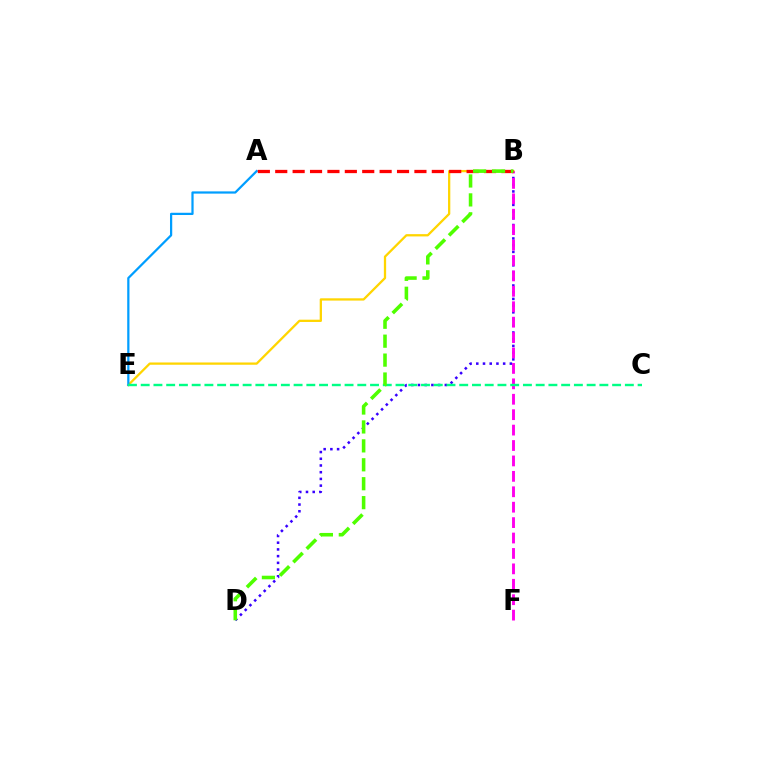{('B', 'D'): [{'color': '#3700ff', 'line_style': 'dotted', 'thickness': 1.82}, {'color': '#4fff00', 'line_style': 'dashed', 'thickness': 2.57}], ('B', 'E'): [{'color': '#ffd500', 'line_style': 'solid', 'thickness': 1.64}], ('A', 'E'): [{'color': '#009eff', 'line_style': 'solid', 'thickness': 1.61}], ('B', 'F'): [{'color': '#ff00ed', 'line_style': 'dashed', 'thickness': 2.09}], ('A', 'B'): [{'color': '#ff0000', 'line_style': 'dashed', 'thickness': 2.36}], ('C', 'E'): [{'color': '#00ff86', 'line_style': 'dashed', 'thickness': 1.73}]}